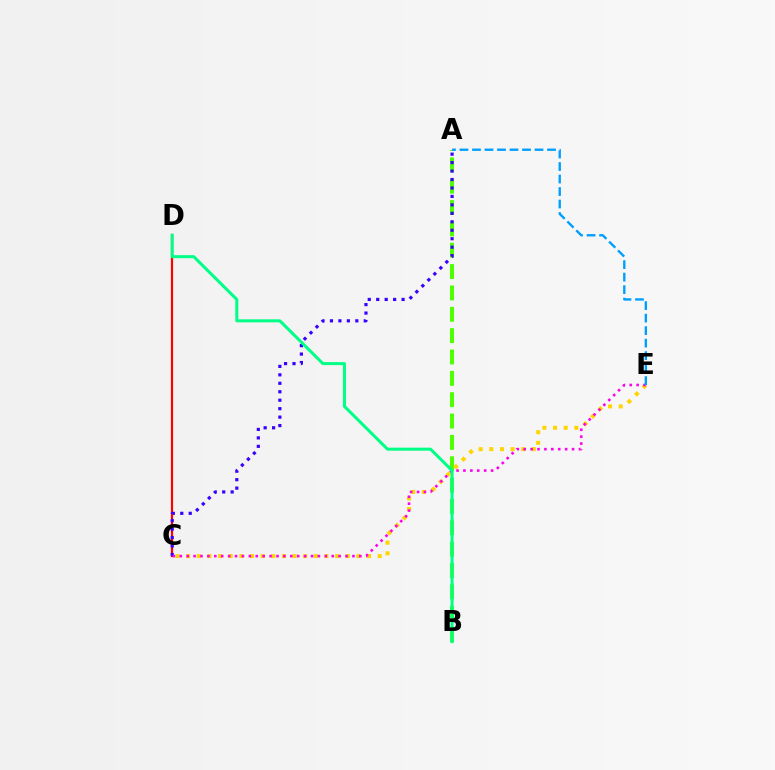{('C', 'D'): [{'color': '#ff0000', 'line_style': 'solid', 'thickness': 1.58}], ('A', 'B'): [{'color': '#4fff00', 'line_style': 'dashed', 'thickness': 2.9}], ('C', 'E'): [{'color': '#ffd500', 'line_style': 'dotted', 'thickness': 2.89}, {'color': '#ff00ed', 'line_style': 'dotted', 'thickness': 1.88}], ('A', 'C'): [{'color': '#3700ff', 'line_style': 'dotted', 'thickness': 2.3}], ('A', 'E'): [{'color': '#009eff', 'line_style': 'dashed', 'thickness': 1.7}], ('B', 'D'): [{'color': '#00ff86', 'line_style': 'solid', 'thickness': 2.18}]}